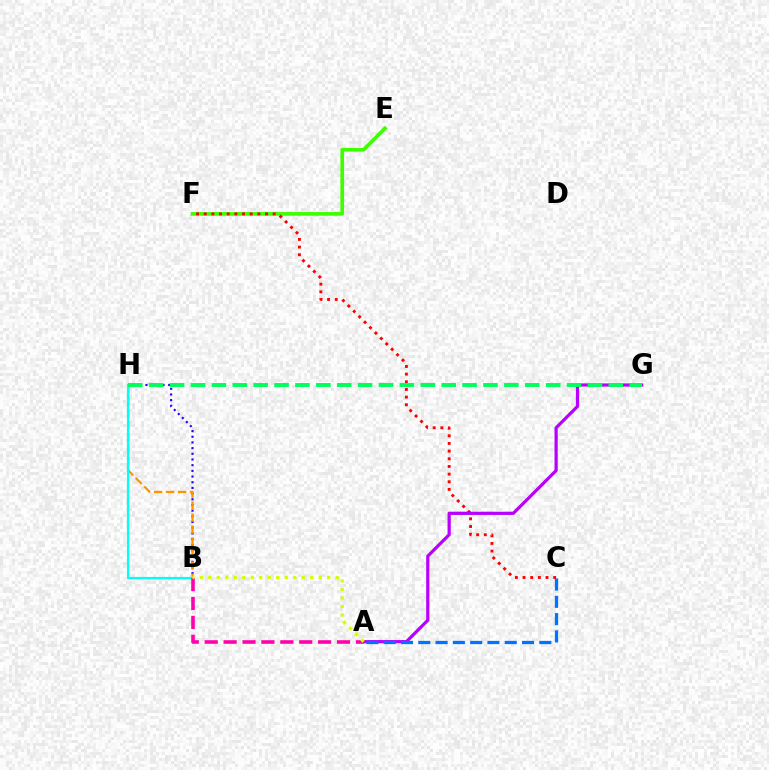{('B', 'H'): [{'color': '#2500ff', 'line_style': 'dotted', 'thickness': 1.54}, {'color': '#ff9400', 'line_style': 'dashed', 'thickness': 1.63}, {'color': '#00fff6', 'line_style': 'solid', 'thickness': 1.57}], ('E', 'F'): [{'color': '#3dff00', 'line_style': 'solid', 'thickness': 2.64}], ('C', 'F'): [{'color': '#ff0000', 'line_style': 'dotted', 'thickness': 2.08}], ('A', 'G'): [{'color': '#b900ff', 'line_style': 'solid', 'thickness': 2.32}], ('A', 'B'): [{'color': '#ff00ac', 'line_style': 'dashed', 'thickness': 2.57}, {'color': '#d1ff00', 'line_style': 'dotted', 'thickness': 2.31}], ('G', 'H'): [{'color': '#00ff5c', 'line_style': 'dashed', 'thickness': 2.84}], ('A', 'C'): [{'color': '#0074ff', 'line_style': 'dashed', 'thickness': 2.35}]}